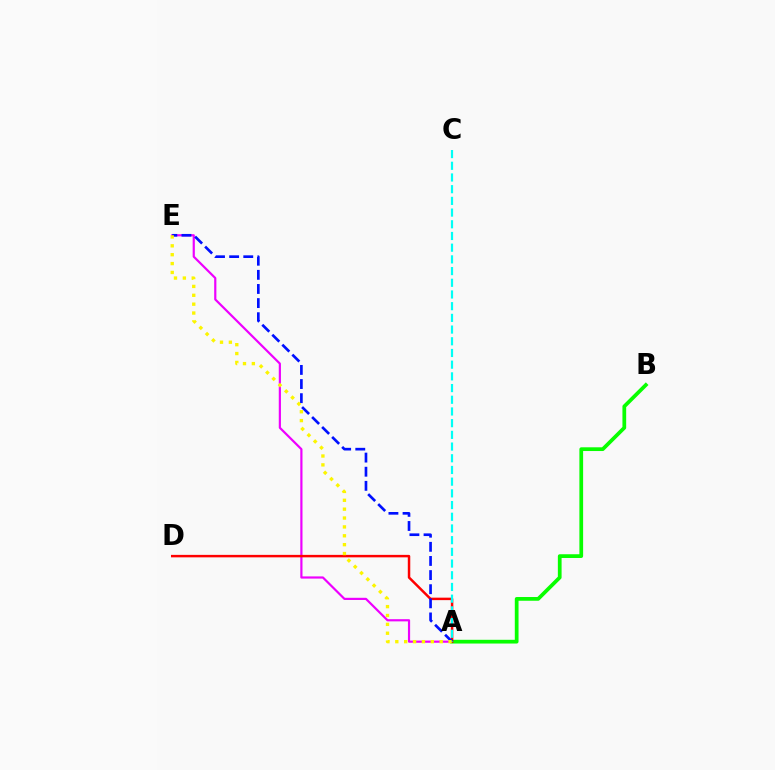{('A', 'E'): [{'color': '#ee00ff', 'line_style': 'solid', 'thickness': 1.58}, {'color': '#0010ff', 'line_style': 'dashed', 'thickness': 1.92}, {'color': '#fcf500', 'line_style': 'dotted', 'thickness': 2.41}], ('A', 'B'): [{'color': '#08ff00', 'line_style': 'solid', 'thickness': 2.69}], ('A', 'D'): [{'color': '#ff0000', 'line_style': 'solid', 'thickness': 1.78}], ('A', 'C'): [{'color': '#00fff6', 'line_style': 'dashed', 'thickness': 1.59}]}